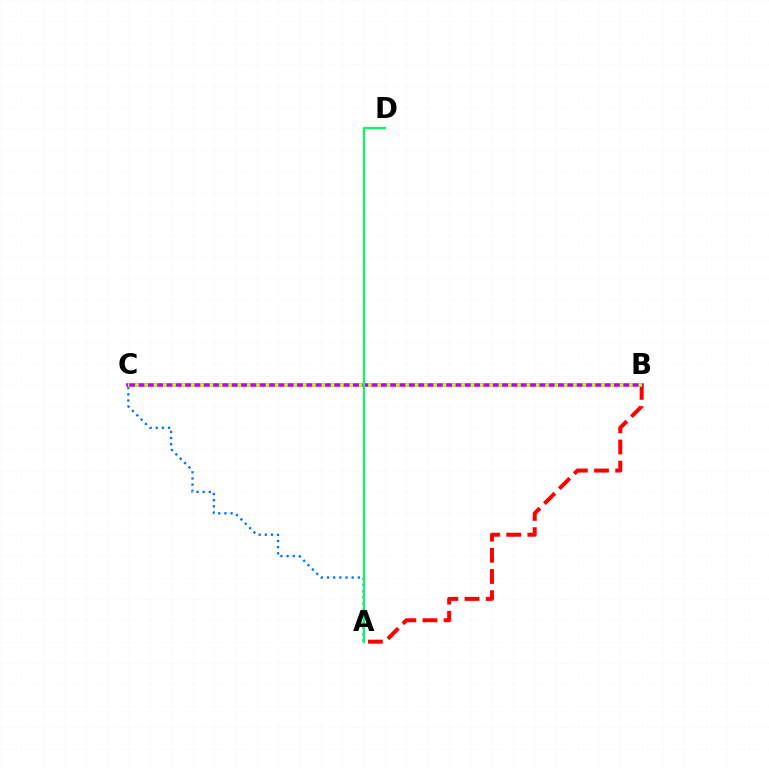{('A', 'C'): [{'color': '#0074ff', 'line_style': 'dotted', 'thickness': 1.67}], ('A', 'B'): [{'color': '#ff0000', 'line_style': 'dashed', 'thickness': 2.87}], ('B', 'C'): [{'color': '#b900ff', 'line_style': 'solid', 'thickness': 2.57}, {'color': '#d1ff00', 'line_style': 'dotted', 'thickness': 2.53}], ('A', 'D'): [{'color': '#00ff5c', 'line_style': 'solid', 'thickness': 1.51}]}